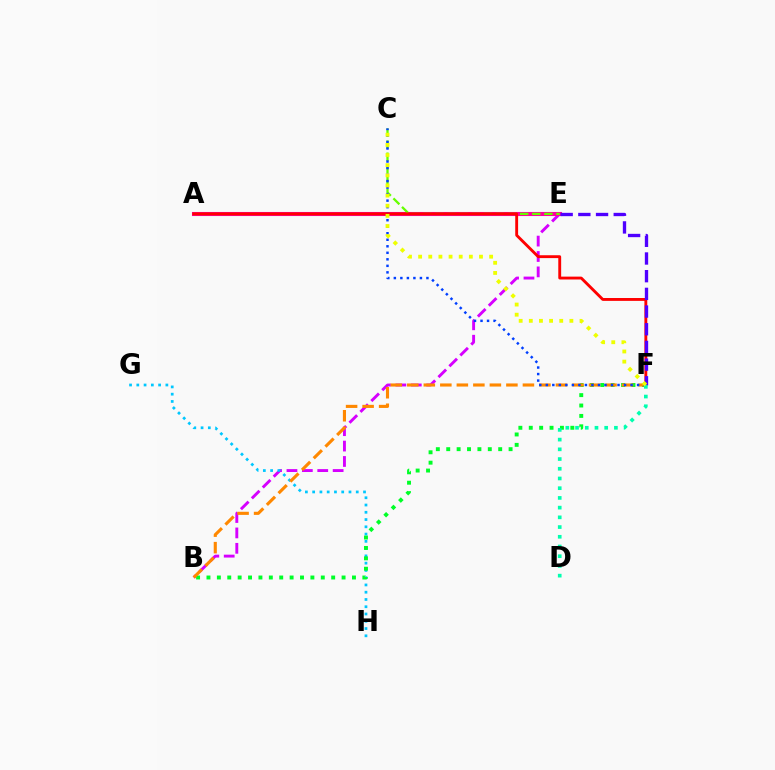{('B', 'E'): [{'color': '#d600ff', 'line_style': 'dashed', 'thickness': 2.09}], ('G', 'H'): [{'color': '#00c7ff', 'line_style': 'dotted', 'thickness': 1.97}], ('A', 'E'): [{'color': '#ff00a0', 'line_style': 'solid', 'thickness': 2.93}], ('B', 'F'): [{'color': '#00ff27', 'line_style': 'dotted', 'thickness': 2.82}, {'color': '#ff8800', 'line_style': 'dashed', 'thickness': 2.24}], ('C', 'E'): [{'color': '#66ff00', 'line_style': 'dashed', 'thickness': 1.64}], ('C', 'F'): [{'color': '#003fff', 'line_style': 'dotted', 'thickness': 1.77}, {'color': '#eeff00', 'line_style': 'dotted', 'thickness': 2.76}], ('A', 'F'): [{'color': '#ff0000', 'line_style': 'solid', 'thickness': 2.06}], ('E', 'F'): [{'color': '#4f00ff', 'line_style': 'dashed', 'thickness': 2.4}], ('D', 'F'): [{'color': '#00ffaf', 'line_style': 'dotted', 'thickness': 2.64}]}